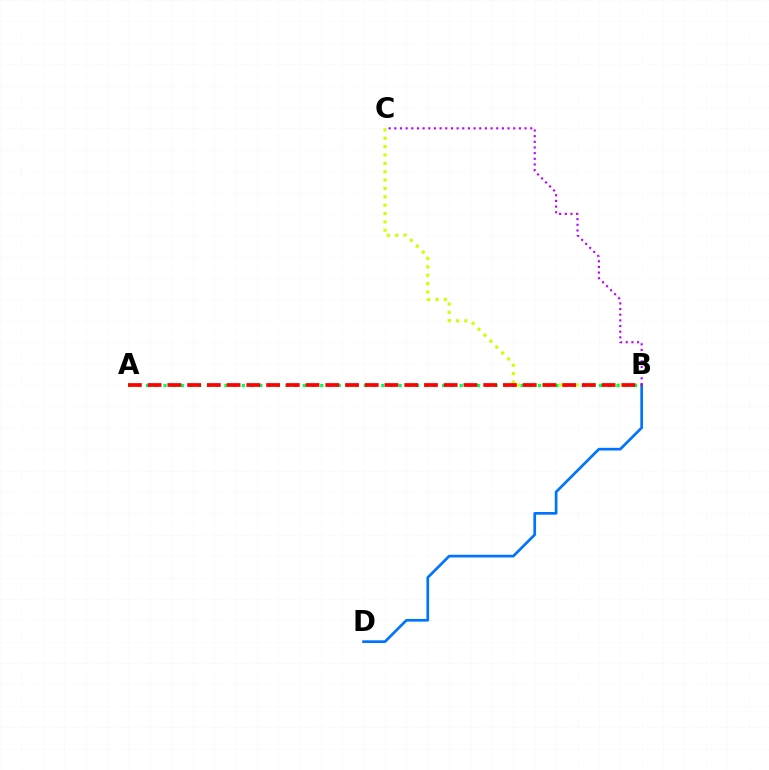{('B', 'C'): [{'color': '#d1ff00', 'line_style': 'dotted', 'thickness': 2.27}, {'color': '#b900ff', 'line_style': 'dotted', 'thickness': 1.54}], ('B', 'D'): [{'color': '#0074ff', 'line_style': 'solid', 'thickness': 1.94}], ('A', 'B'): [{'color': '#00ff5c', 'line_style': 'dotted', 'thickness': 2.37}, {'color': '#ff0000', 'line_style': 'dashed', 'thickness': 2.68}]}